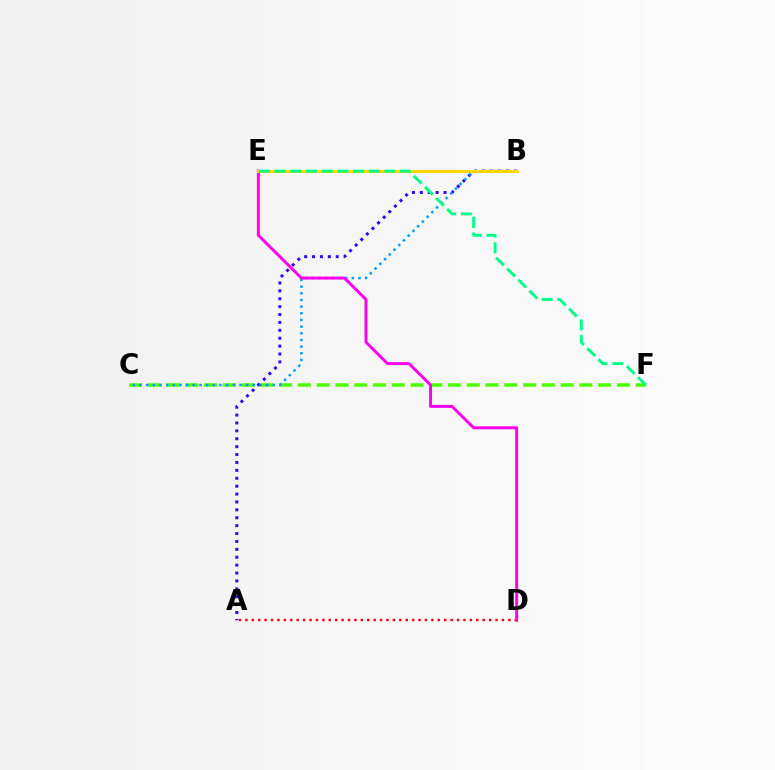{('C', 'F'): [{'color': '#4fff00', 'line_style': 'dashed', 'thickness': 2.55}], ('A', 'B'): [{'color': '#3700ff', 'line_style': 'dotted', 'thickness': 2.15}], ('A', 'D'): [{'color': '#ff0000', 'line_style': 'dotted', 'thickness': 1.74}], ('B', 'C'): [{'color': '#009eff', 'line_style': 'dotted', 'thickness': 1.81}], ('D', 'E'): [{'color': '#ff00ed', 'line_style': 'solid', 'thickness': 2.13}], ('B', 'E'): [{'color': '#ffd500', 'line_style': 'solid', 'thickness': 2.14}], ('E', 'F'): [{'color': '#00ff86', 'line_style': 'dashed', 'thickness': 2.13}]}